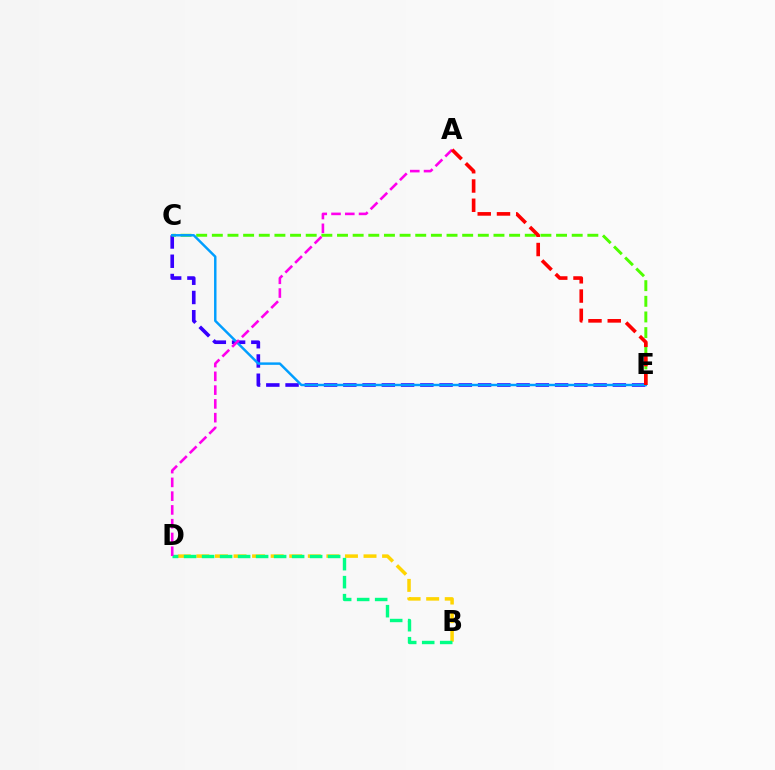{('B', 'D'): [{'color': '#ffd500', 'line_style': 'dashed', 'thickness': 2.52}, {'color': '#00ff86', 'line_style': 'dashed', 'thickness': 2.45}], ('C', 'E'): [{'color': '#3700ff', 'line_style': 'dashed', 'thickness': 2.62}, {'color': '#4fff00', 'line_style': 'dashed', 'thickness': 2.13}, {'color': '#009eff', 'line_style': 'solid', 'thickness': 1.77}], ('A', 'D'): [{'color': '#ff00ed', 'line_style': 'dashed', 'thickness': 1.87}], ('A', 'E'): [{'color': '#ff0000', 'line_style': 'dashed', 'thickness': 2.62}]}